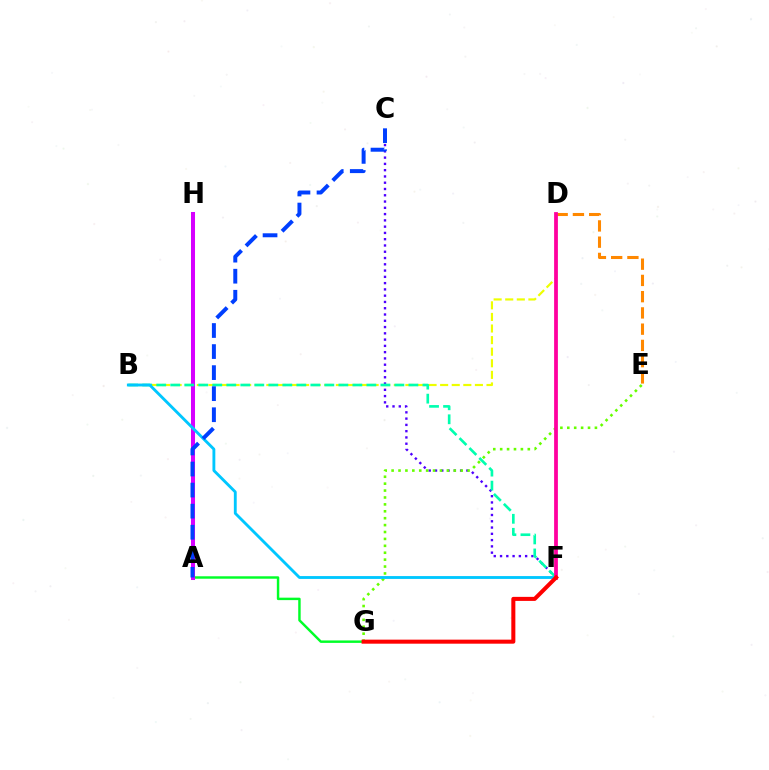{('B', 'D'): [{'color': '#eeff00', 'line_style': 'dashed', 'thickness': 1.57}], ('C', 'F'): [{'color': '#4f00ff', 'line_style': 'dotted', 'thickness': 1.7}], ('E', 'G'): [{'color': '#66ff00', 'line_style': 'dotted', 'thickness': 1.88}], ('A', 'G'): [{'color': '#00ff27', 'line_style': 'solid', 'thickness': 1.76}], ('D', 'E'): [{'color': '#ff8800', 'line_style': 'dashed', 'thickness': 2.21}], ('A', 'H'): [{'color': '#d600ff', 'line_style': 'solid', 'thickness': 2.9}], ('B', 'F'): [{'color': '#00ffaf', 'line_style': 'dashed', 'thickness': 1.9}, {'color': '#00c7ff', 'line_style': 'solid', 'thickness': 2.06}], ('D', 'F'): [{'color': '#ff00a0', 'line_style': 'solid', 'thickness': 2.72}], ('F', 'G'): [{'color': '#ff0000', 'line_style': 'solid', 'thickness': 2.91}], ('A', 'C'): [{'color': '#003fff', 'line_style': 'dashed', 'thickness': 2.86}]}